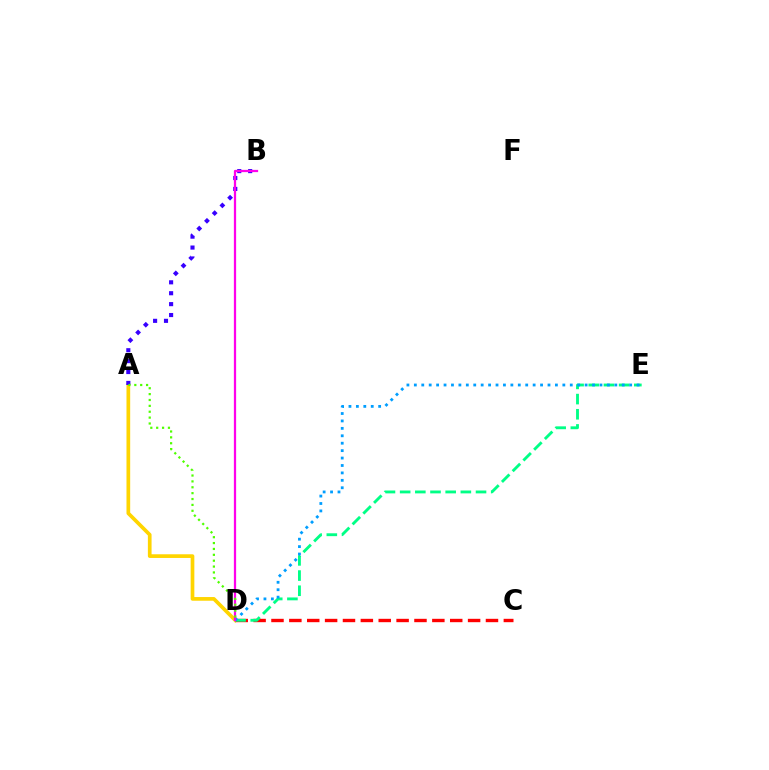{('A', 'D'): [{'color': '#ffd500', 'line_style': 'solid', 'thickness': 2.66}, {'color': '#4fff00', 'line_style': 'dotted', 'thickness': 1.6}], ('A', 'B'): [{'color': '#3700ff', 'line_style': 'dotted', 'thickness': 2.96}], ('C', 'D'): [{'color': '#ff0000', 'line_style': 'dashed', 'thickness': 2.43}], ('D', 'E'): [{'color': '#00ff86', 'line_style': 'dashed', 'thickness': 2.06}, {'color': '#009eff', 'line_style': 'dotted', 'thickness': 2.02}], ('B', 'D'): [{'color': '#ff00ed', 'line_style': 'solid', 'thickness': 1.62}]}